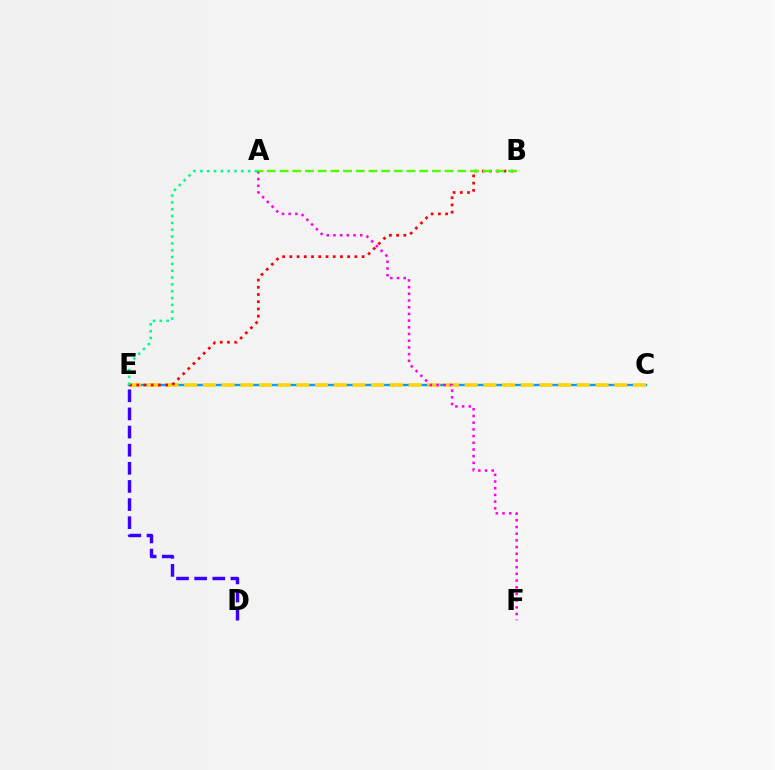{('C', 'E'): [{'color': '#009eff', 'line_style': 'solid', 'thickness': 1.7}, {'color': '#ffd500', 'line_style': 'dashed', 'thickness': 2.54}], ('D', 'E'): [{'color': '#3700ff', 'line_style': 'dashed', 'thickness': 2.46}], ('B', 'E'): [{'color': '#ff0000', 'line_style': 'dotted', 'thickness': 1.96}], ('A', 'E'): [{'color': '#00ff86', 'line_style': 'dotted', 'thickness': 1.86}], ('A', 'F'): [{'color': '#ff00ed', 'line_style': 'dotted', 'thickness': 1.82}], ('A', 'B'): [{'color': '#4fff00', 'line_style': 'dashed', 'thickness': 1.72}]}